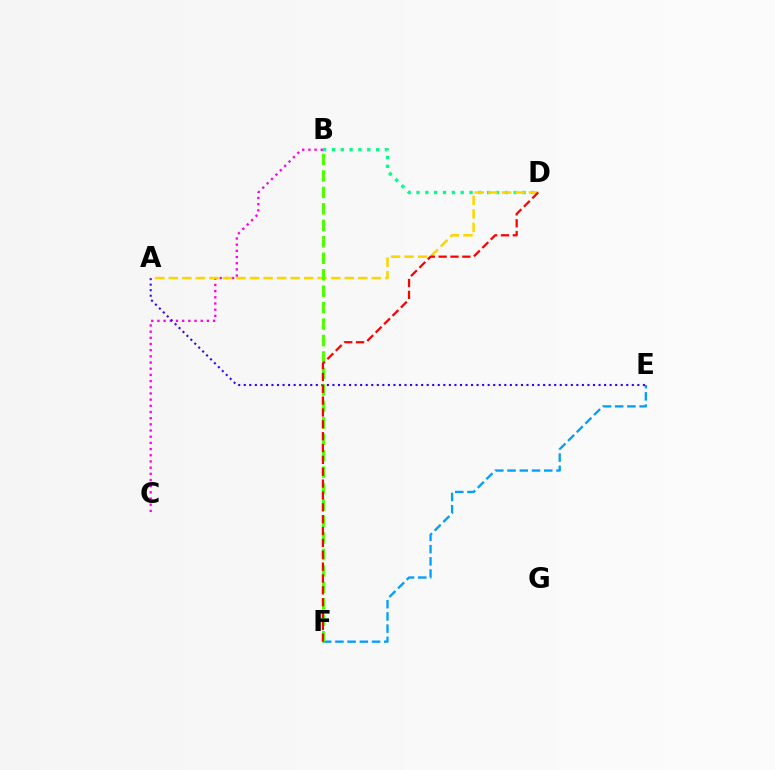{('B', 'D'): [{'color': '#00ff86', 'line_style': 'dotted', 'thickness': 2.4}], ('B', 'C'): [{'color': '#ff00ed', 'line_style': 'dotted', 'thickness': 1.68}], ('E', 'F'): [{'color': '#009eff', 'line_style': 'dashed', 'thickness': 1.66}], ('A', 'E'): [{'color': '#3700ff', 'line_style': 'dotted', 'thickness': 1.51}], ('A', 'D'): [{'color': '#ffd500', 'line_style': 'dashed', 'thickness': 1.84}], ('B', 'F'): [{'color': '#4fff00', 'line_style': 'dashed', 'thickness': 2.24}], ('D', 'F'): [{'color': '#ff0000', 'line_style': 'dashed', 'thickness': 1.61}]}